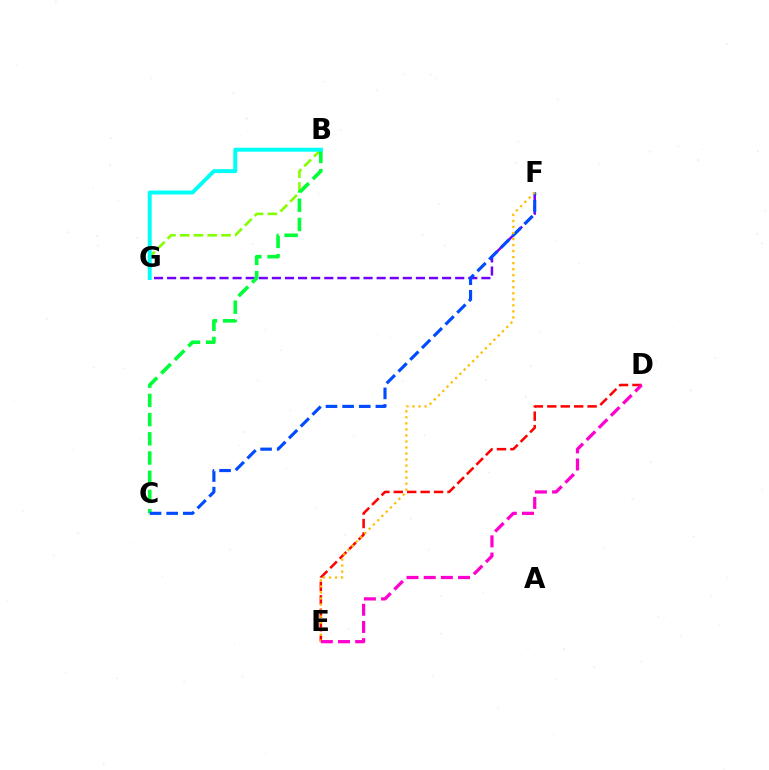{('F', 'G'): [{'color': '#7200ff', 'line_style': 'dashed', 'thickness': 1.78}], ('B', 'G'): [{'color': '#84ff00', 'line_style': 'dashed', 'thickness': 1.87}, {'color': '#00fff6', 'line_style': 'solid', 'thickness': 2.84}], ('B', 'C'): [{'color': '#00ff39', 'line_style': 'dashed', 'thickness': 2.61}], ('D', 'E'): [{'color': '#ff0000', 'line_style': 'dashed', 'thickness': 1.82}, {'color': '#ff00cf', 'line_style': 'dashed', 'thickness': 2.33}], ('C', 'F'): [{'color': '#004bff', 'line_style': 'dashed', 'thickness': 2.26}], ('E', 'F'): [{'color': '#ffbd00', 'line_style': 'dotted', 'thickness': 1.64}]}